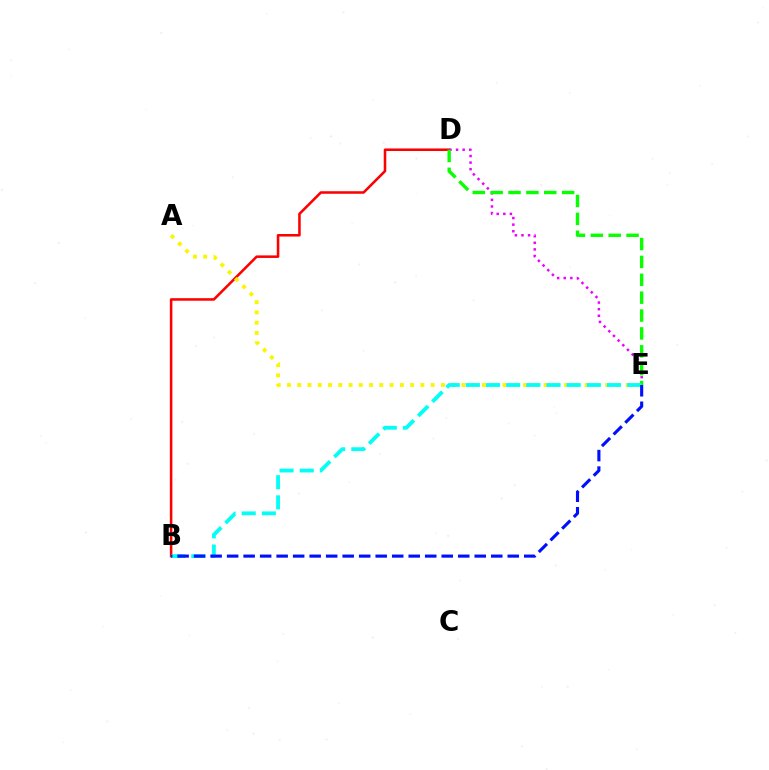{('B', 'D'): [{'color': '#ff0000', 'line_style': 'solid', 'thickness': 1.84}], ('D', 'E'): [{'color': '#ee00ff', 'line_style': 'dotted', 'thickness': 1.79}, {'color': '#08ff00', 'line_style': 'dashed', 'thickness': 2.43}], ('A', 'E'): [{'color': '#fcf500', 'line_style': 'dotted', 'thickness': 2.79}], ('B', 'E'): [{'color': '#00fff6', 'line_style': 'dashed', 'thickness': 2.74}, {'color': '#0010ff', 'line_style': 'dashed', 'thickness': 2.24}]}